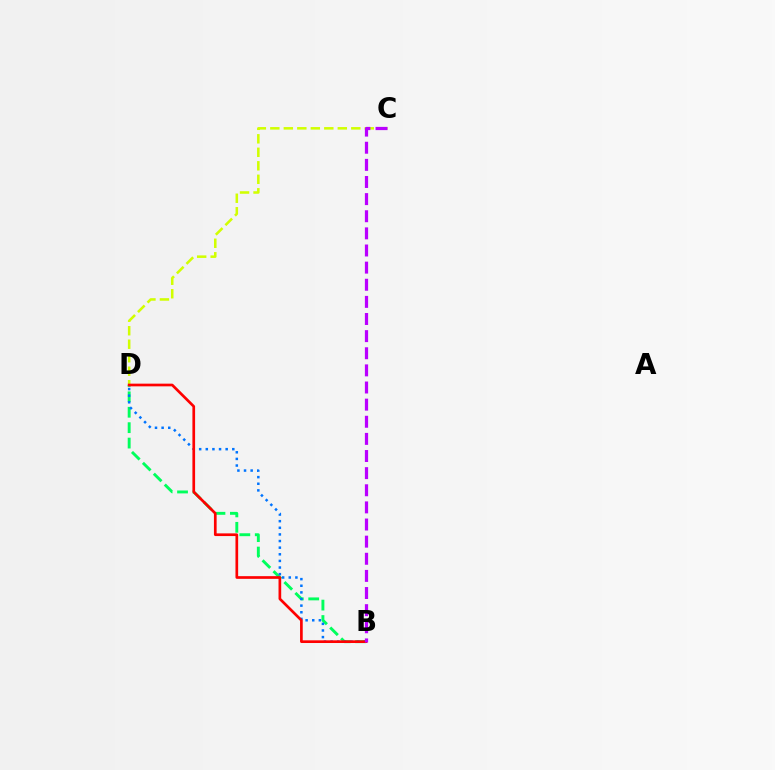{('B', 'D'): [{'color': '#00ff5c', 'line_style': 'dashed', 'thickness': 2.09}, {'color': '#0074ff', 'line_style': 'dotted', 'thickness': 1.8}, {'color': '#ff0000', 'line_style': 'solid', 'thickness': 1.93}], ('C', 'D'): [{'color': '#d1ff00', 'line_style': 'dashed', 'thickness': 1.83}], ('B', 'C'): [{'color': '#b900ff', 'line_style': 'dashed', 'thickness': 2.33}]}